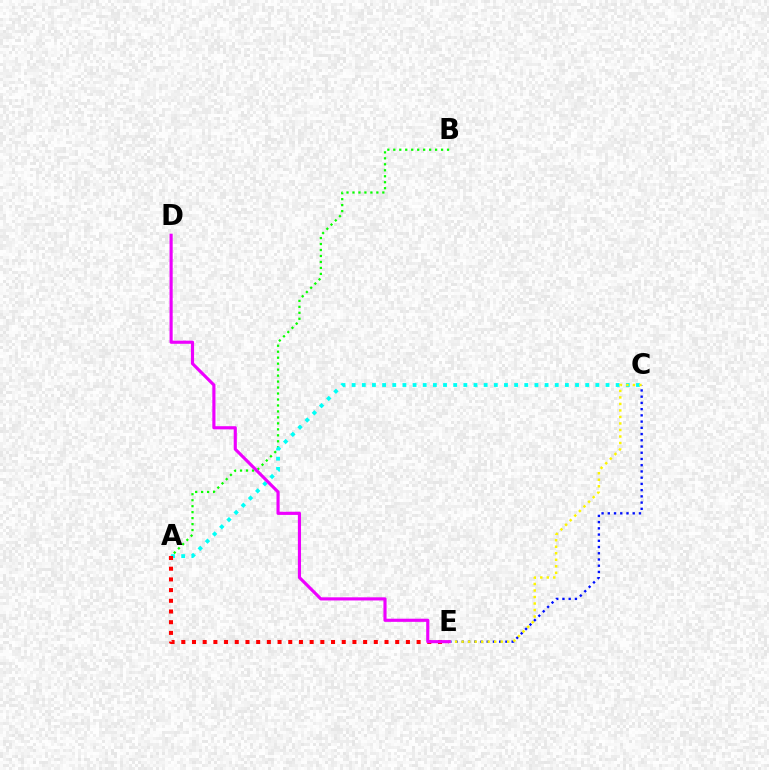{('C', 'E'): [{'color': '#0010ff', 'line_style': 'dotted', 'thickness': 1.69}, {'color': '#fcf500', 'line_style': 'dotted', 'thickness': 1.77}], ('A', 'B'): [{'color': '#08ff00', 'line_style': 'dotted', 'thickness': 1.62}], ('A', 'C'): [{'color': '#00fff6', 'line_style': 'dotted', 'thickness': 2.76}], ('A', 'E'): [{'color': '#ff0000', 'line_style': 'dotted', 'thickness': 2.91}], ('D', 'E'): [{'color': '#ee00ff', 'line_style': 'solid', 'thickness': 2.26}]}